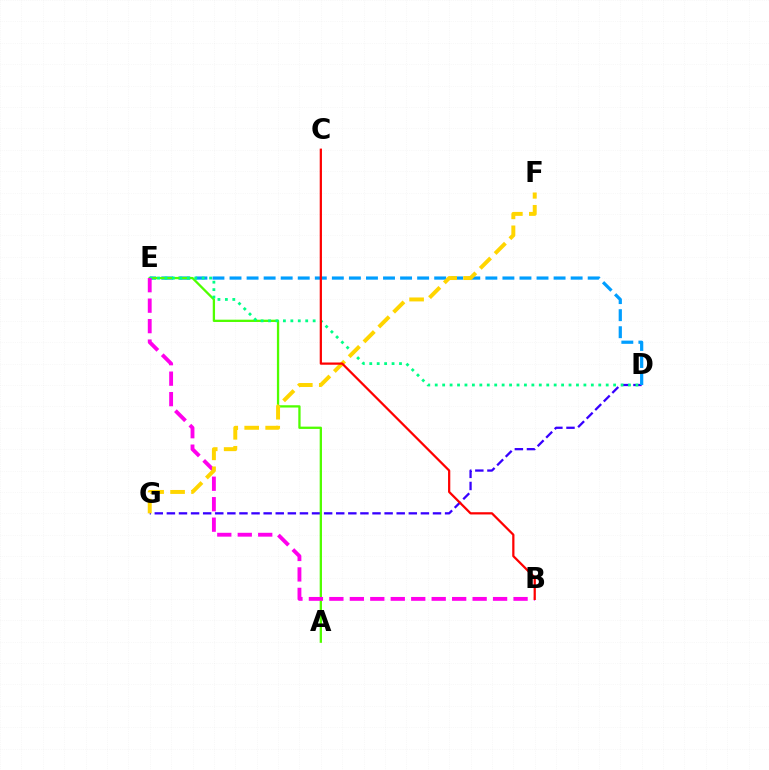{('D', 'G'): [{'color': '#3700ff', 'line_style': 'dashed', 'thickness': 1.64}], ('D', 'E'): [{'color': '#009eff', 'line_style': 'dashed', 'thickness': 2.32}, {'color': '#00ff86', 'line_style': 'dotted', 'thickness': 2.02}], ('A', 'E'): [{'color': '#4fff00', 'line_style': 'solid', 'thickness': 1.65}], ('B', 'E'): [{'color': '#ff00ed', 'line_style': 'dashed', 'thickness': 2.78}], ('F', 'G'): [{'color': '#ffd500', 'line_style': 'dashed', 'thickness': 2.85}], ('B', 'C'): [{'color': '#ff0000', 'line_style': 'solid', 'thickness': 1.61}]}